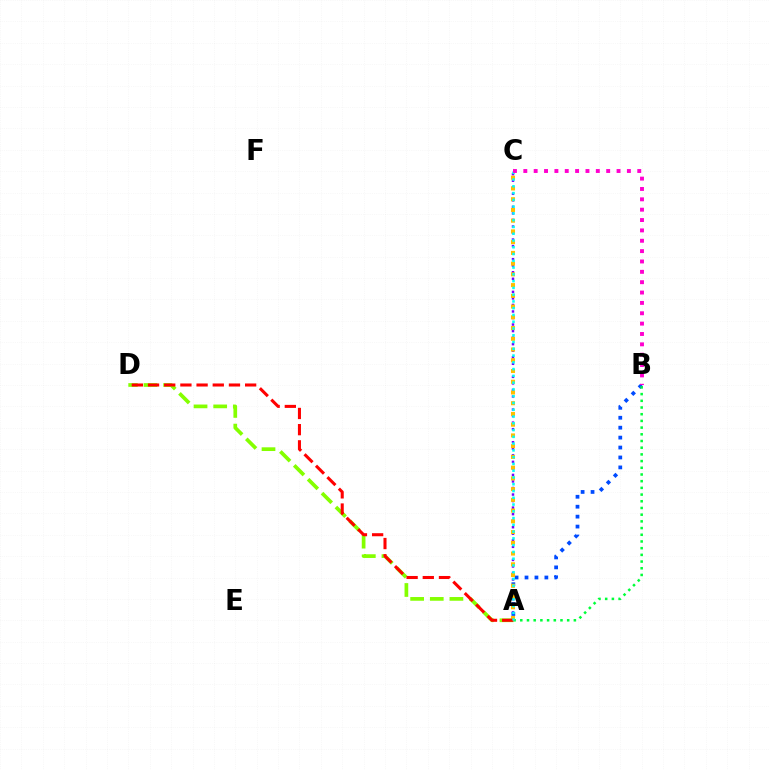{('A', 'D'): [{'color': '#84ff00', 'line_style': 'dashed', 'thickness': 2.67}, {'color': '#ff0000', 'line_style': 'dashed', 'thickness': 2.2}], ('A', 'C'): [{'color': '#7200ff', 'line_style': 'dotted', 'thickness': 1.78}, {'color': '#ffbd00', 'line_style': 'dotted', 'thickness': 2.92}, {'color': '#00fff6', 'line_style': 'dotted', 'thickness': 1.84}], ('A', 'B'): [{'color': '#004bff', 'line_style': 'dotted', 'thickness': 2.7}, {'color': '#00ff39', 'line_style': 'dotted', 'thickness': 1.82}], ('B', 'C'): [{'color': '#ff00cf', 'line_style': 'dotted', 'thickness': 2.81}]}